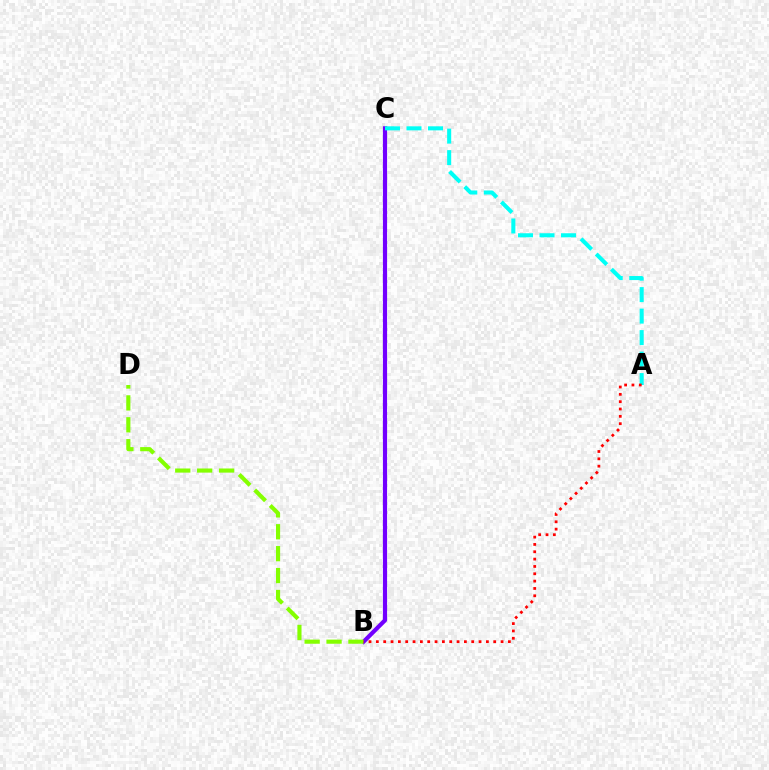{('B', 'C'): [{'color': '#7200ff', 'line_style': 'solid', 'thickness': 3.0}], ('B', 'D'): [{'color': '#84ff00', 'line_style': 'dashed', 'thickness': 2.98}], ('A', 'C'): [{'color': '#00fff6', 'line_style': 'dashed', 'thickness': 2.92}], ('A', 'B'): [{'color': '#ff0000', 'line_style': 'dotted', 'thickness': 1.99}]}